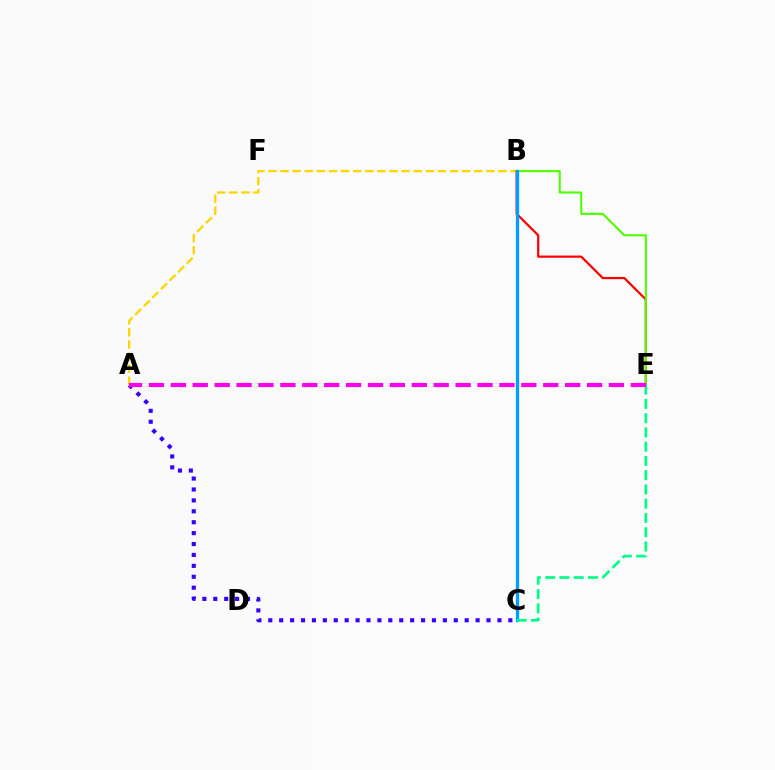{('A', 'C'): [{'color': '#3700ff', 'line_style': 'dotted', 'thickness': 2.96}], ('A', 'B'): [{'color': '#ffd500', 'line_style': 'dashed', 'thickness': 1.64}], ('B', 'E'): [{'color': '#ff0000', 'line_style': 'solid', 'thickness': 1.59}, {'color': '#4fff00', 'line_style': 'solid', 'thickness': 1.52}], ('B', 'C'): [{'color': '#009eff', 'line_style': 'solid', 'thickness': 2.37}], ('C', 'E'): [{'color': '#00ff86', 'line_style': 'dashed', 'thickness': 1.94}], ('A', 'E'): [{'color': '#ff00ed', 'line_style': 'dashed', 'thickness': 2.98}]}